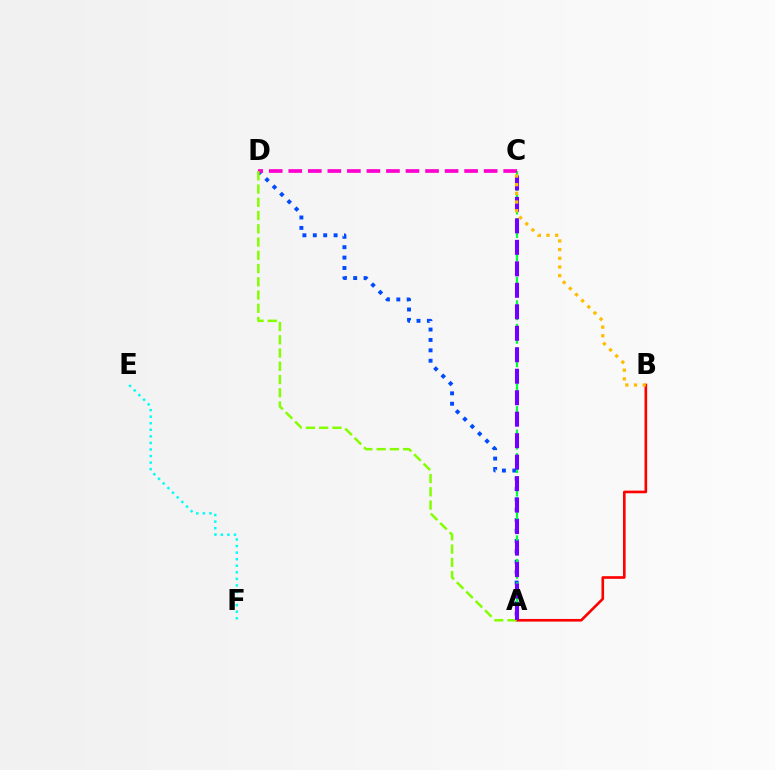{('E', 'F'): [{'color': '#00fff6', 'line_style': 'dotted', 'thickness': 1.78}], ('A', 'D'): [{'color': '#004bff', 'line_style': 'dotted', 'thickness': 2.82}, {'color': '#84ff00', 'line_style': 'dashed', 'thickness': 1.8}], ('A', 'B'): [{'color': '#ff0000', 'line_style': 'solid', 'thickness': 1.9}], ('A', 'C'): [{'color': '#00ff39', 'line_style': 'dashed', 'thickness': 1.6}, {'color': '#7200ff', 'line_style': 'dashed', 'thickness': 2.92}], ('C', 'D'): [{'color': '#ff00cf', 'line_style': 'dashed', 'thickness': 2.65}], ('B', 'C'): [{'color': '#ffbd00', 'line_style': 'dotted', 'thickness': 2.36}]}